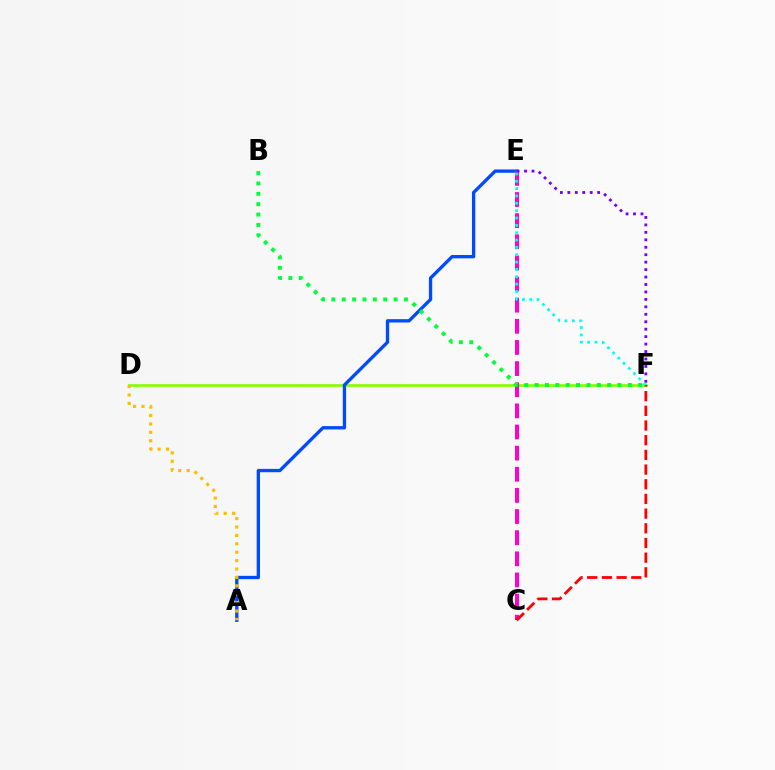{('D', 'F'): [{'color': '#84ff00', 'line_style': 'solid', 'thickness': 1.92}], ('A', 'E'): [{'color': '#004bff', 'line_style': 'solid', 'thickness': 2.39}], ('A', 'D'): [{'color': '#ffbd00', 'line_style': 'dotted', 'thickness': 2.28}], ('C', 'E'): [{'color': '#ff00cf', 'line_style': 'dashed', 'thickness': 2.87}], ('B', 'F'): [{'color': '#00ff39', 'line_style': 'dotted', 'thickness': 2.82}], ('E', 'F'): [{'color': '#7200ff', 'line_style': 'dotted', 'thickness': 2.02}, {'color': '#00fff6', 'line_style': 'dotted', 'thickness': 2.0}], ('C', 'F'): [{'color': '#ff0000', 'line_style': 'dashed', 'thickness': 1.99}]}